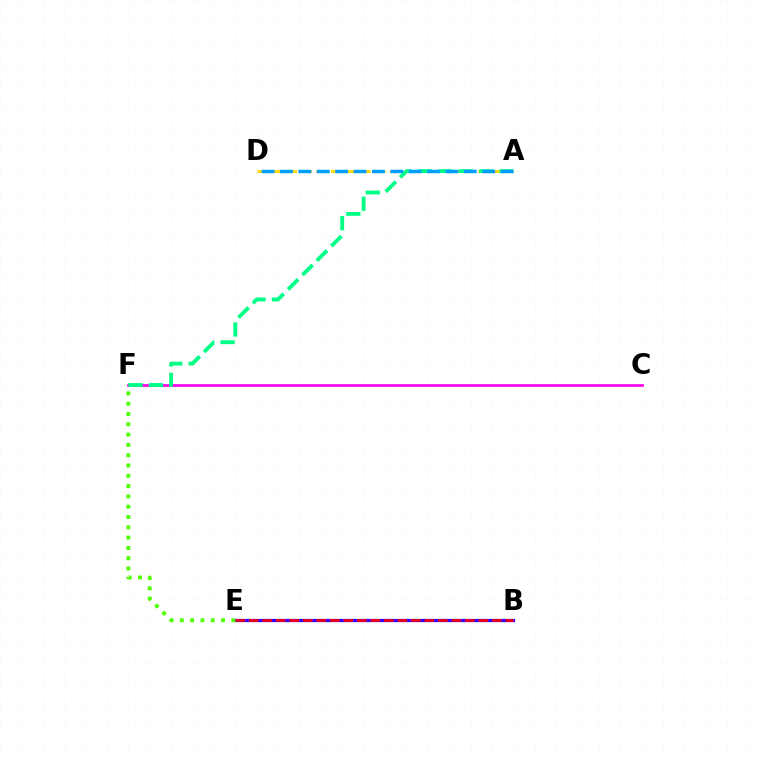{('B', 'E'): [{'color': '#3700ff', 'line_style': 'solid', 'thickness': 2.33}, {'color': '#ff0000', 'line_style': 'dashed', 'thickness': 1.84}], ('C', 'F'): [{'color': '#ff00ed', 'line_style': 'solid', 'thickness': 1.94}], ('A', 'D'): [{'color': '#ffd500', 'line_style': 'dashed', 'thickness': 2.0}, {'color': '#009eff', 'line_style': 'dashed', 'thickness': 2.5}], ('A', 'F'): [{'color': '#00ff86', 'line_style': 'dashed', 'thickness': 2.77}], ('E', 'F'): [{'color': '#4fff00', 'line_style': 'dotted', 'thickness': 2.8}]}